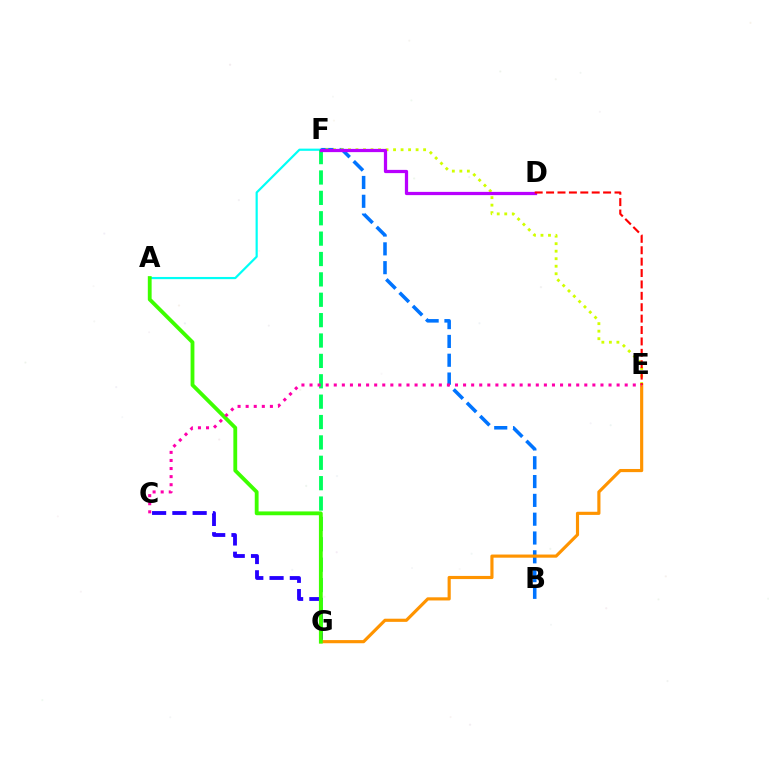{('B', 'F'): [{'color': '#0074ff', 'line_style': 'dashed', 'thickness': 2.56}], ('C', 'G'): [{'color': '#2500ff', 'line_style': 'dashed', 'thickness': 2.75}], ('E', 'F'): [{'color': '#d1ff00', 'line_style': 'dotted', 'thickness': 2.04}], ('A', 'F'): [{'color': '#00fff6', 'line_style': 'solid', 'thickness': 1.58}], ('F', 'G'): [{'color': '#00ff5c', 'line_style': 'dashed', 'thickness': 2.77}], ('E', 'G'): [{'color': '#ff9400', 'line_style': 'solid', 'thickness': 2.27}], ('D', 'F'): [{'color': '#b900ff', 'line_style': 'solid', 'thickness': 2.33}], ('D', 'E'): [{'color': '#ff0000', 'line_style': 'dashed', 'thickness': 1.55}], ('A', 'G'): [{'color': '#3dff00', 'line_style': 'solid', 'thickness': 2.75}], ('C', 'E'): [{'color': '#ff00ac', 'line_style': 'dotted', 'thickness': 2.2}]}